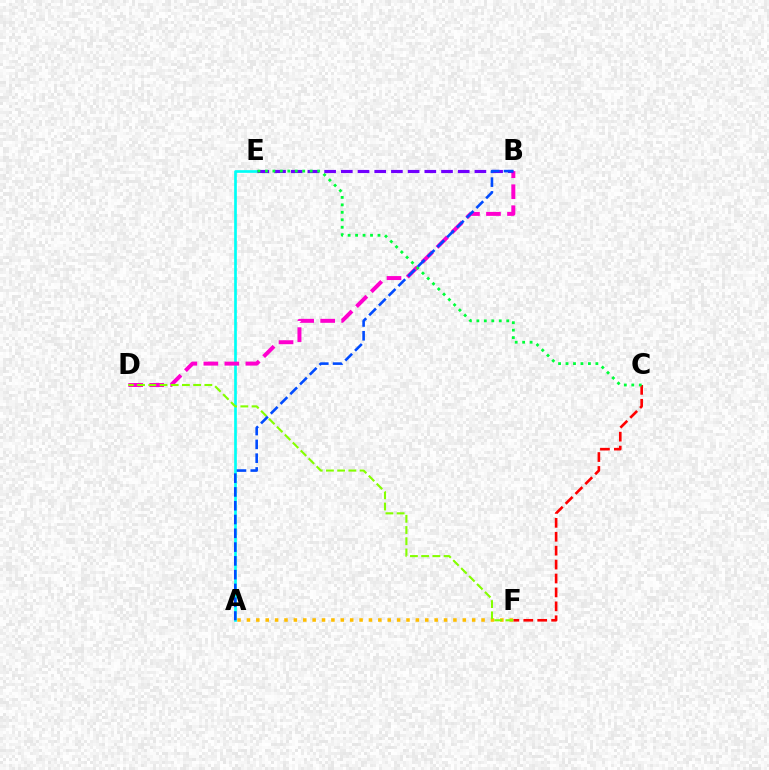{('A', 'E'): [{'color': '#00fff6', 'line_style': 'solid', 'thickness': 1.93}], ('B', 'D'): [{'color': '#ff00cf', 'line_style': 'dashed', 'thickness': 2.85}], ('B', 'E'): [{'color': '#7200ff', 'line_style': 'dashed', 'thickness': 2.27}], ('C', 'F'): [{'color': '#ff0000', 'line_style': 'dashed', 'thickness': 1.89}], ('C', 'E'): [{'color': '#00ff39', 'line_style': 'dotted', 'thickness': 2.03}], ('A', 'F'): [{'color': '#ffbd00', 'line_style': 'dotted', 'thickness': 2.55}], ('D', 'F'): [{'color': '#84ff00', 'line_style': 'dashed', 'thickness': 1.52}], ('A', 'B'): [{'color': '#004bff', 'line_style': 'dashed', 'thickness': 1.87}]}